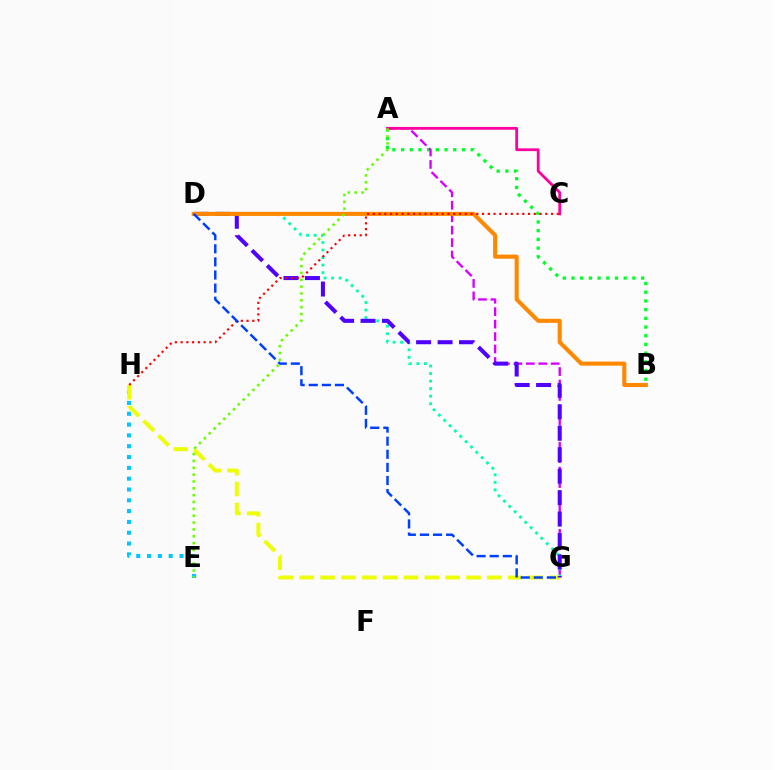{('E', 'H'): [{'color': '#00c7ff', 'line_style': 'dotted', 'thickness': 2.94}], ('A', 'B'): [{'color': '#00ff27', 'line_style': 'dotted', 'thickness': 2.36}], ('A', 'G'): [{'color': '#d600ff', 'line_style': 'dashed', 'thickness': 1.69}], ('D', 'G'): [{'color': '#00ffaf', 'line_style': 'dotted', 'thickness': 2.05}, {'color': '#4f00ff', 'line_style': 'dashed', 'thickness': 2.92}, {'color': '#003fff', 'line_style': 'dashed', 'thickness': 1.78}], ('G', 'H'): [{'color': '#eeff00', 'line_style': 'dashed', 'thickness': 2.83}], ('B', 'D'): [{'color': '#ff8800', 'line_style': 'solid', 'thickness': 2.93}], ('A', 'C'): [{'color': '#ff00a0', 'line_style': 'solid', 'thickness': 2.02}], ('A', 'E'): [{'color': '#66ff00', 'line_style': 'dotted', 'thickness': 1.86}], ('C', 'H'): [{'color': '#ff0000', 'line_style': 'dotted', 'thickness': 1.56}]}